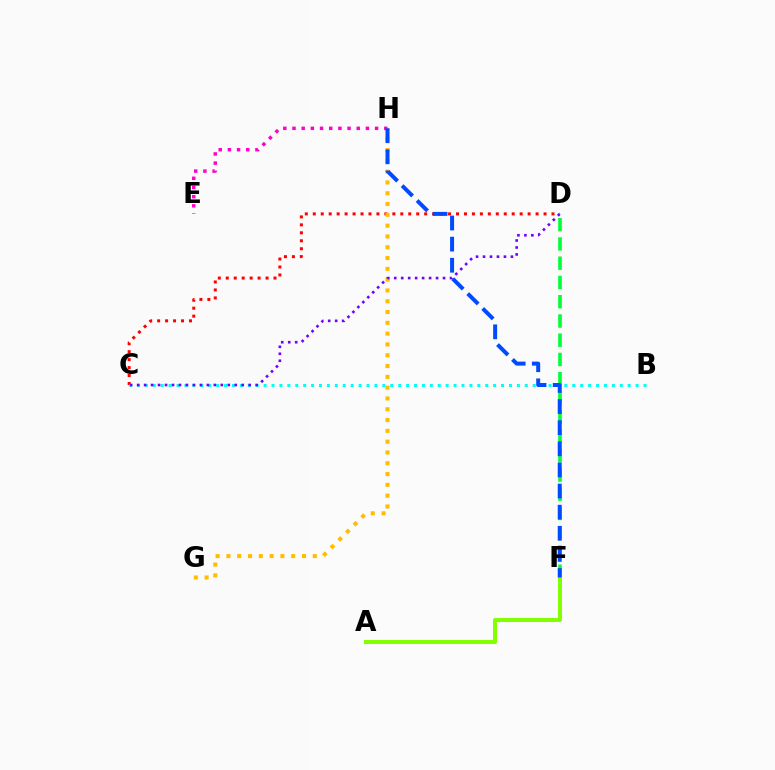{('C', 'D'): [{'color': '#ff0000', 'line_style': 'dotted', 'thickness': 2.16}, {'color': '#7200ff', 'line_style': 'dotted', 'thickness': 1.89}], ('G', 'H'): [{'color': '#ffbd00', 'line_style': 'dotted', 'thickness': 2.93}], ('E', 'H'): [{'color': '#ff00cf', 'line_style': 'dotted', 'thickness': 2.49}], ('D', 'F'): [{'color': '#00ff39', 'line_style': 'dashed', 'thickness': 2.62}], ('A', 'F'): [{'color': '#84ff00', 'line_style': 'solid', 'thickness': 2.91}], ('B', 'C'): [{'color': '#00fff6', 'line_style': 'dotted', 'thickness': 2.15}], ('F', 'H'): [{'color': '#004bff', 'line_style': 'dashed', 'thickness': 2.87}]}